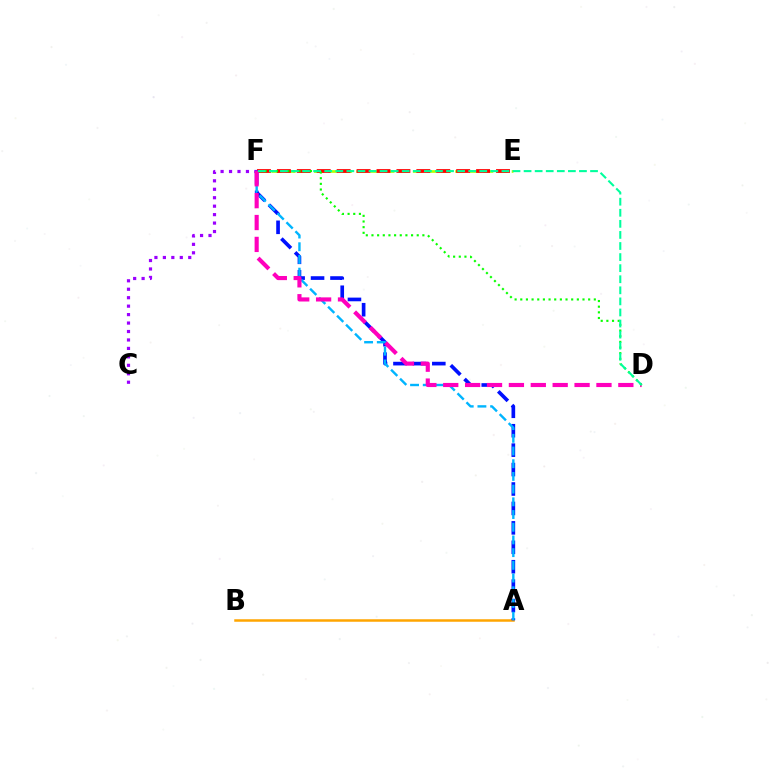{('E', 'F'): [{'color': '#b3ff00', 'line_style': 'dashed', 'thickness': 1.92}, {'color': '#ff0000', 'line_style': 'dashed', 'thickness': 2.71}], ('C', 'F'): [{'color': '#9b00ff', 'line_style': 'dotted', 'thickness': 2.3}], ('A', 'B'): [{'color': '#ffa500', 'line_style': 'solid', 'thickness': 1.8}], ('A', 'F'): [{'color': '#0010ff', 'line_style': 'dashed', 'thickness': 2.64}, {'color': '#00b5ff', 'line_style': 'dashed', 'thickness': 1.73}], ('D', 'F'): [{'color': '#ff00bd', 'line_style': 'dashed', 'thickness': 2.97}, {'color': '#08ff00', 'line_style': 'dotted', 'thickness': 1.54}, {'color': '#00ff9d', 'line_style': 'dashed', 'thickness': 1.5}]}